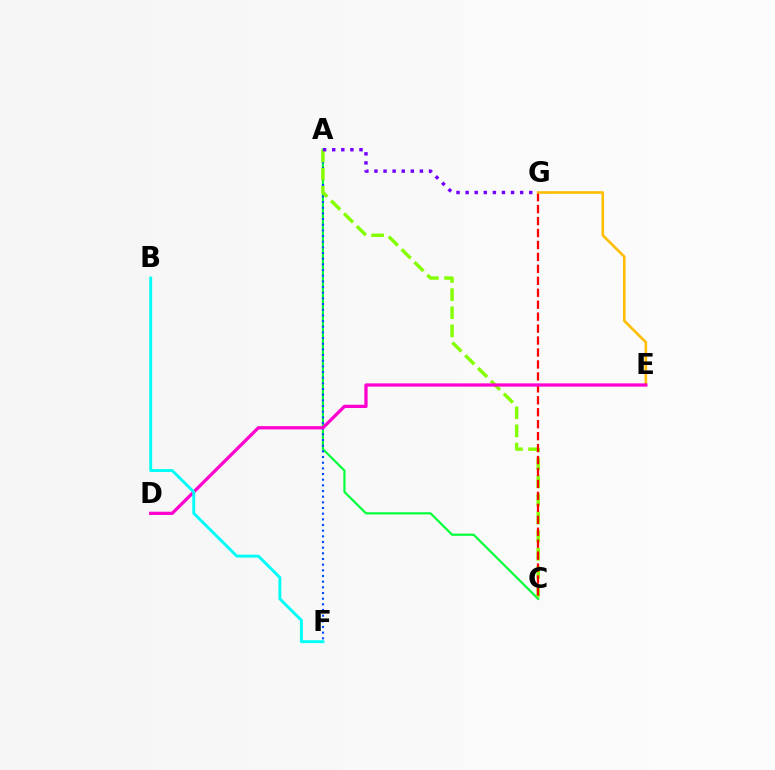{('A', 'C'): [{'color': '#00ff39', 'line_style': 'solid', 'thickness': 1.56}, {'color': '#84ff00', 'line_style': 'dashed', 'thickness': 2.46}], ('A', 'F'): [{'color': '#004bff', 'line_style': 'dotted', 'thickness': 1.54}], ('C', 'G'): [{'color': '#ff0000', 'line_style': 'dashed', 'thickness': 1.62}], ('E', 'G'): [{'color': '#ffbd00', 'line_style': 'solid', 'thickness': 1.87}], ('D', 'E'): [{'color': '#ff00cf', 'line_style': 'solid', 'thickness': 2.35}], ('A', 'G'): [{'color': '#7200ff', 'line_style': 'dotted', 'thickness': 2.47}], ('B', 'F'): [{'color': '#00fff6', 'line_style': 'solid', 'thickness': 2.09}]}